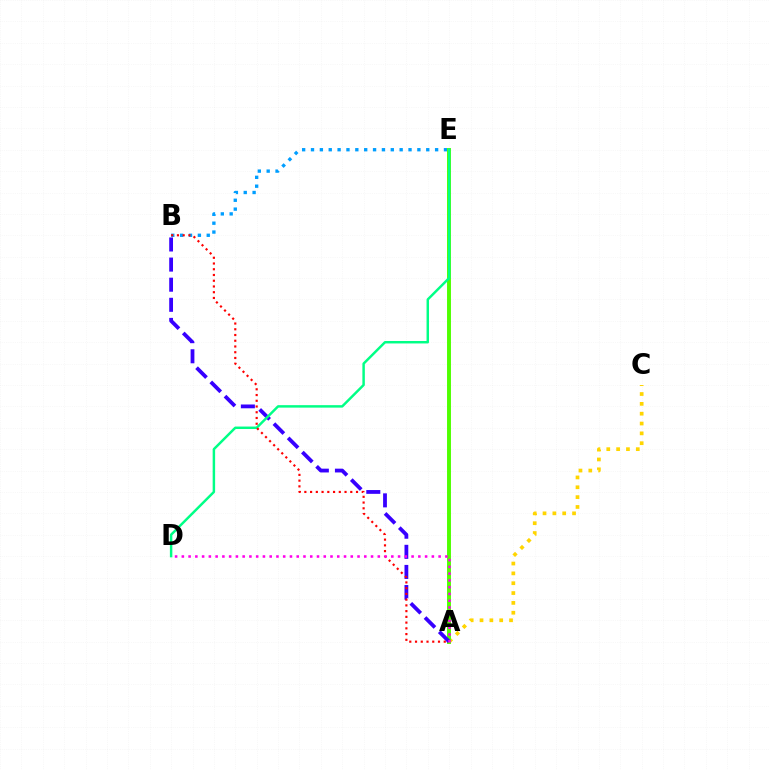{('A', 'C'): [{'color': '#ffd500', 'line_style': 'dotted', 'thickness': 2.67}], ('B', 'E'): [{'color': '#009eff', 'line_style': 'dotted', 'thickness': 2.41}], ('A', 'E'): [{'color': '#4fff00', 'line_style': 'solid', 'thickness': 2.82}], ('A', 'B'): [{'color': '#3700ff', 'line_style': 'dashed', 'thickness': 2.73}, {'color': '#ff0000', 'line_style': 'dotted', 'thickness': 1.56}], ('D', 'E'): [{'color': '#00ff86', 'line_style': 'solid', 'thickness': 1.77}], ('A', 'D'): [{'color': '#ff00ed', 'line_style': 'dotted', 'thickness': 1.84}]}